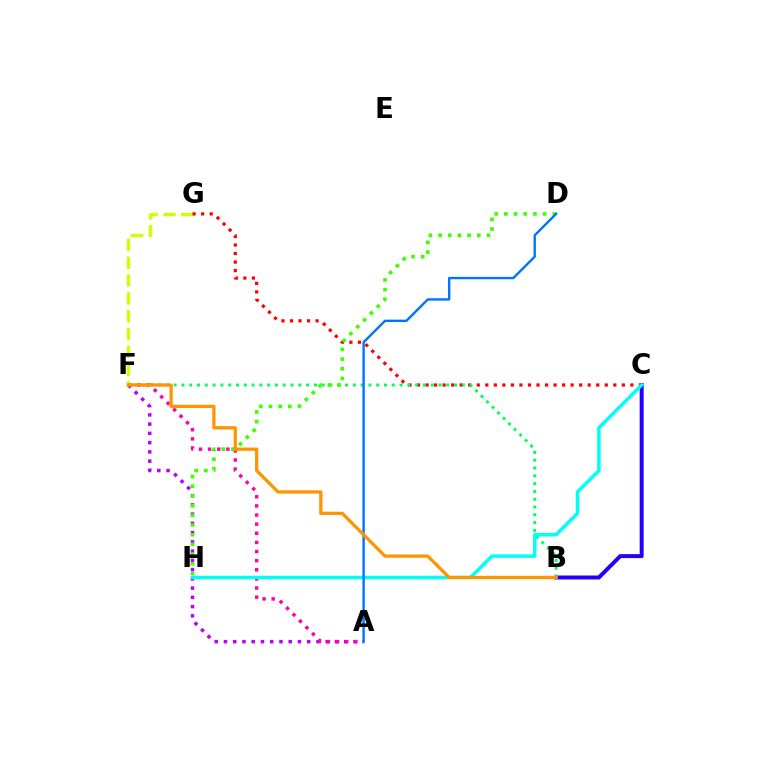{('A', 'F'): [{'color': '#b900ff', 'line_style': 'dotted', 'thickness': 2.51}, {'color': '#ff00ac', 'line_style': 'dotted', 'thickness': 2.48}], ('B', 'C'): [{'color': '#2500ff', 'line_style': 'solid', 'thickness': 2.87}], ('F', 'G'): [{'color': '#d1ff00', 'line_style': 'dashed', 'thickness': 2.42}], ('C', 'G'): [{'color': '#ff0000', 'line_style': 'dotted', 'thickness': 2.32}], ('B', 'F'): [{'color': '#00ff5c', 'line_style': 'dotted', 'thickness': 2.12}, {'color': '#ff9400', 'line_style': 'solid', 'thickness': 2.35}], ('D', 'H'): [{'color': '#3dff00', 'line_style': 'dotted', 'thickness': 2.63}], ('C', 'H'): [{'color': '#00fff6', 'line_style': 'solid', 'thickness': 2.5}], ('A', 'D'): [{'color': '#0074ff', 'line_style': 'solid', 'thickness': 1.72}]}